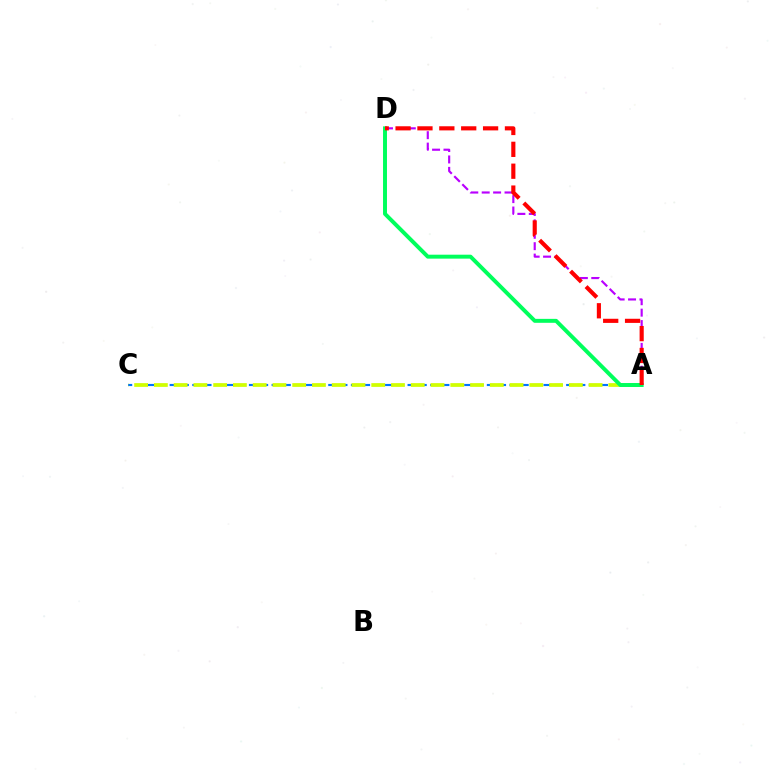{('A', 'C'): [{'color': '#0074ff', 'line_style': 'dashed', 'thickness': 1.54}, {'color': '#d1ff00', 'line_style': 'dashed', 'thickness': 2.68}], ('A', 'D'): [{'color': '#b900ff', 'line_style': 'dashed', 'thickness': 1.55}, {'color': '#00ff5c', 'line_style': 'solid', 'thickness': 2.84}, {'color': '#ff0000', 'line_style': 'dashed', 'thickness': 2.97}]}